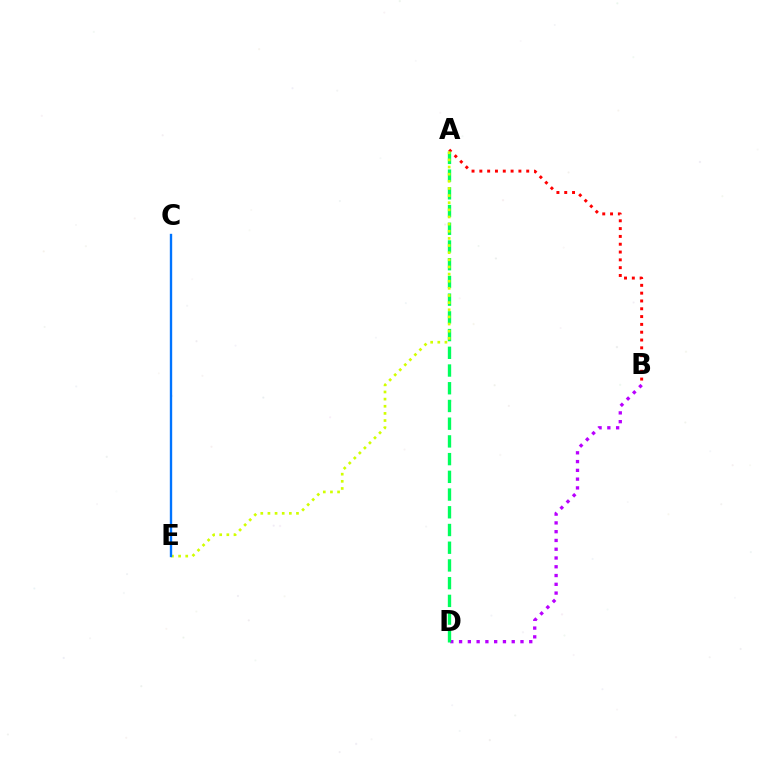{('A', 'B'): [{'color': '#ff0000', 'line_style': 'dotted', 'thickness': 2.12}], ('B', 'D'): [{'color': '#b900ff', 'line_style': 'dotted', 'thickness': 2.38}], ('A', 'D'): [{'color': '#00ff5c', 'line_style': 'dashed', 'thickness': 2.41}], ('A', 'E'): [{'color': '#d1ff00', 'line_style': 'dotted', 'thickness': 1.94}], ('C', 'E'): [{'color': '#0074ff', 'line_style': 'solid', 'thickness': 1.71}]}